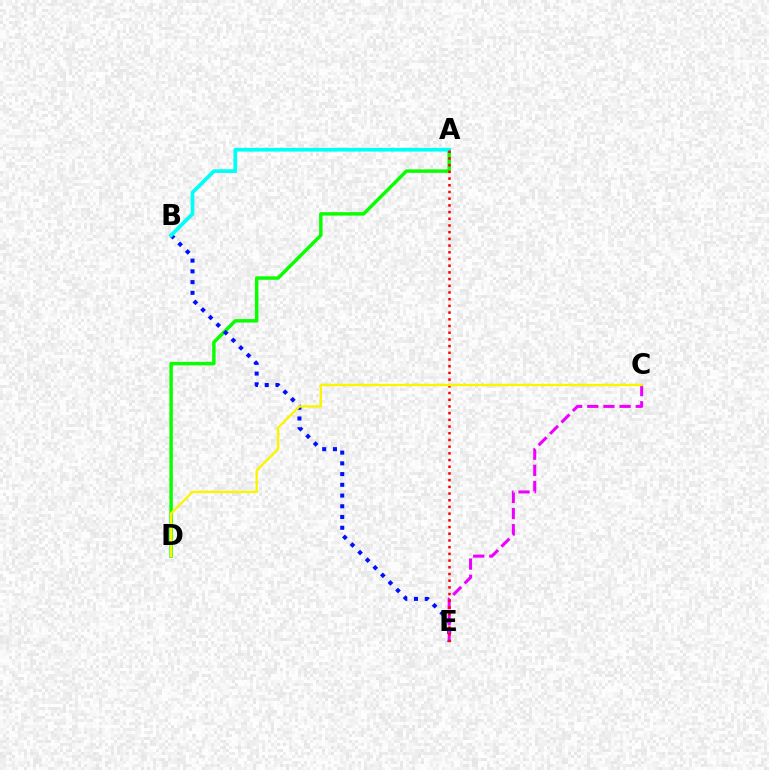{('A', 'D'): [{'color': '#08ff00', 'line_style': 'solid', 'thickness': 2.48}], ('B', 'E'): [{'color': '#0010ff', 'line_style': 'dotted', 'thickness': 2.92}], ('A', 'B'): [{'color': '#00fff6', 'line_style': 'solid', 'thickness': 2.66}], ('C', 'E'): [{'color': '#ee00ff', 'line_style': 'dashed', 'thickness': 2.19}], ('A', 'E'): [{'color': '#ff0000', 'line_style': 'dotted', 'thickness': 1.82}], ('C', 'D'): [{'color': '#fcf500', 'line_style': 'solid', 'thickness': 1.71}]}